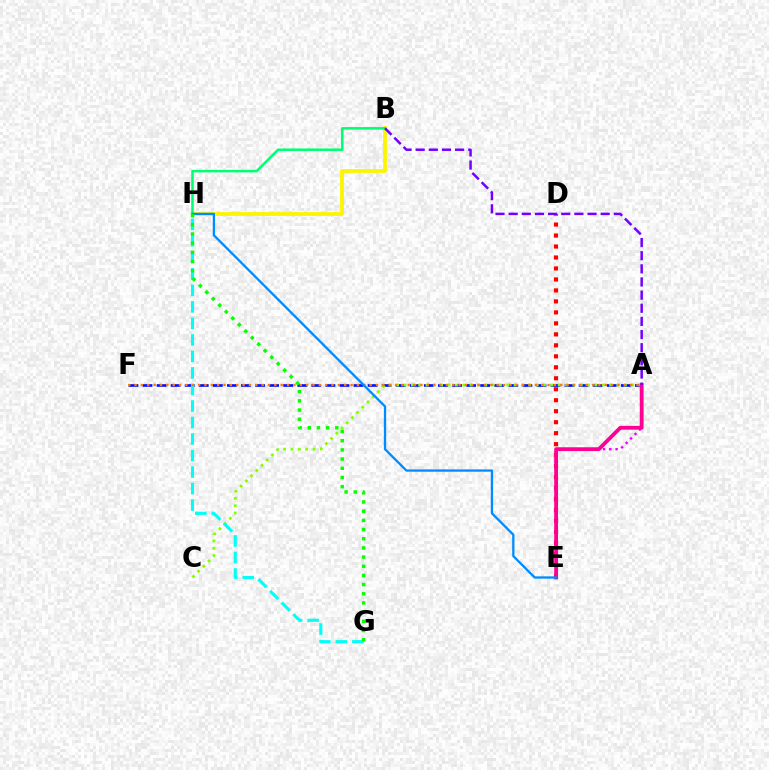{('A', 'F'): [{'color': '#0010ff', 'line_style': 'dashed', 'thickness': 1.91}, {'color': '#ff7c00', 'line_style': 'dotted', 'thickness': 1.73}], ('D', 'E'): [{'color': '#ff0000', 'line_style': 'dotted', 'thickness': 2.98}], ('A', 'C'): [{'color': '#84ff00', 'line_style': 'dotted', 'thickness': 2.0}], ('G', 'H'): [{'color': '#00fff6', 'line_style': 'dashed', 'thickness': 2.24}, {'color': '#08ff00', 'line_style': 'dotted', 'thickness': 2.49}], ('A', 'E'): [{'color': '#ee00ff', 'line_style': 'dotted', 'thickness': 1.71}, {'color': '#ff0094', 'line_style': 'solid', 'thickness': 2.74}], ('B', 'H'): [{'color': '#fcf500', 'line_style': 'solid', 'thickness': 2.72}, {'color': '#00ff74', 'line_style': 'solid', 'thickness': 1.83}], ('A', 'B'): [{'color': '#7200ff', 'line_style': 'dashed', 'thickness': 1.79}], ('E', 'H'): [{'color': '#008cff', 'line_style': 'solid', 'thickness': 1.66}]}